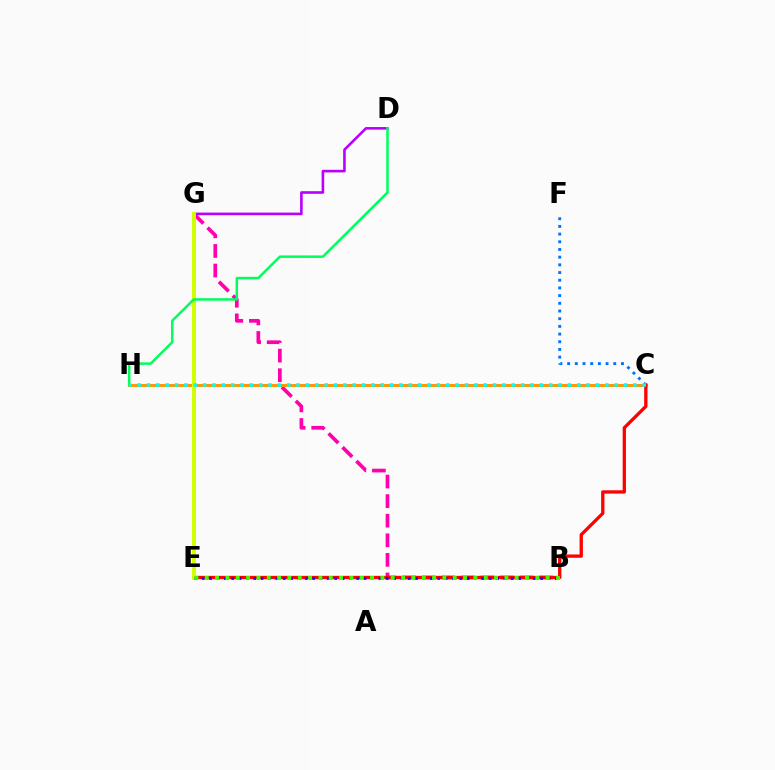{('C', 'F'): [{'color': '#0074ff', 'line_style': 'dotted', 'thickness': 2.09}], ('B', 'G'): [{'color': '#ff00ac', 'line_style': 'dashed', 'thickness': 2.66}], ('C', 'H'): [{'color': '#ff9400', 'line_style': 'solid', 'thickness': 2.08}, {'color': '#00fff6', 'line_style': 'dotted', 'thickness': 2.54}], ('D', 'G'): [{'color': '#b900ff', 'line_style': 'solid', 'thickness': 1.88}], ('C', 'E'): [{'color': '#ff0000', 'line_style': 'solid', 'thickness': 2.38}], ('E', 'G'): [{'color': '#d1ff00', 'line_style': 'solid', 'thickness': 2.84}], ('B', 'E'): [{'color': '#2500ff', 'line_style': 'dotted', 'thickness': 2.0}, {'color': '#3dff00', 'line_style': 'dotted', 'thickness': 2.81}], ('D', 'H'): [{'color': '#00ff5c', 'line_style': 'solid', 'thickness': 1.8}]}